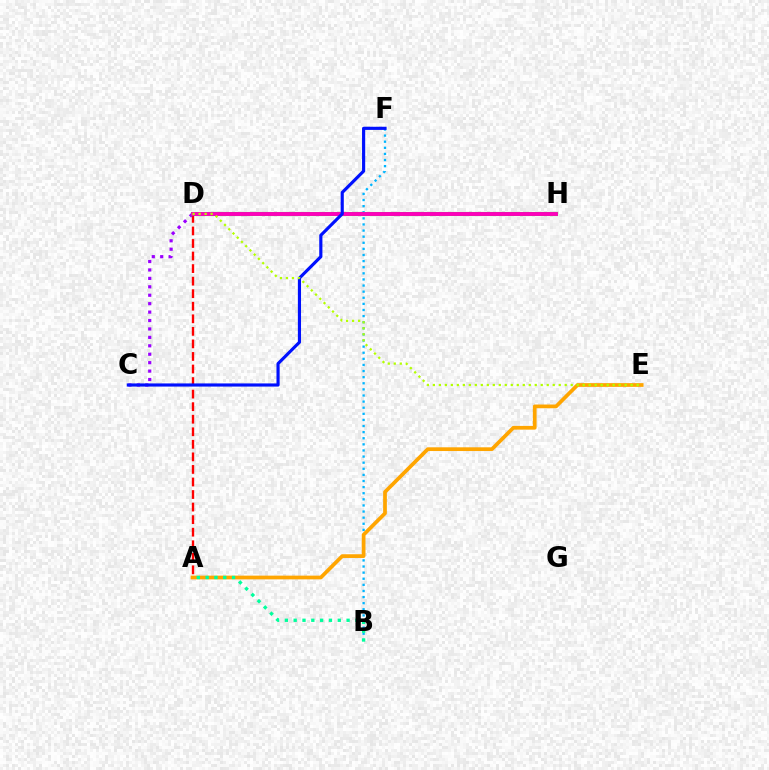{('A', 'D'): [{'color': '#ff0000', 'line_style': 'dashed', 'thickness': 1.71}], ('B', 'F'): [{'color': '#00b5ff', 'line_style': 'dotted', 'thickness': 1.66}], ('A', 'E'): [{'color': '#ffa500', 'line_style': 'solid', 'thickness': 2.68}], ('C', 'D'): [{'color': '#9b00ff', 'line_style': 'dotted', 'thickness': 2.29}], ('D', 'H'): [{'color': '#08ff00', 'line_style': 'solid', 'thickness': 2.94}, {'color': '#ff00bd', 'line_style': 'solid', 'thickness': 2.78}], ('A', 'B'): [{'color': '#00ff9d', 'line_style': 'dotted', 'thickness': 2.39}], ('C', 'F'): [{'color': '#0010ff', 'line_style': 'solid', 'thickness': 2.27}], ('D', 'E'): [{'color': '#b3ff00', 'line_style': 'dotted', 'thickness': 1.63}]}